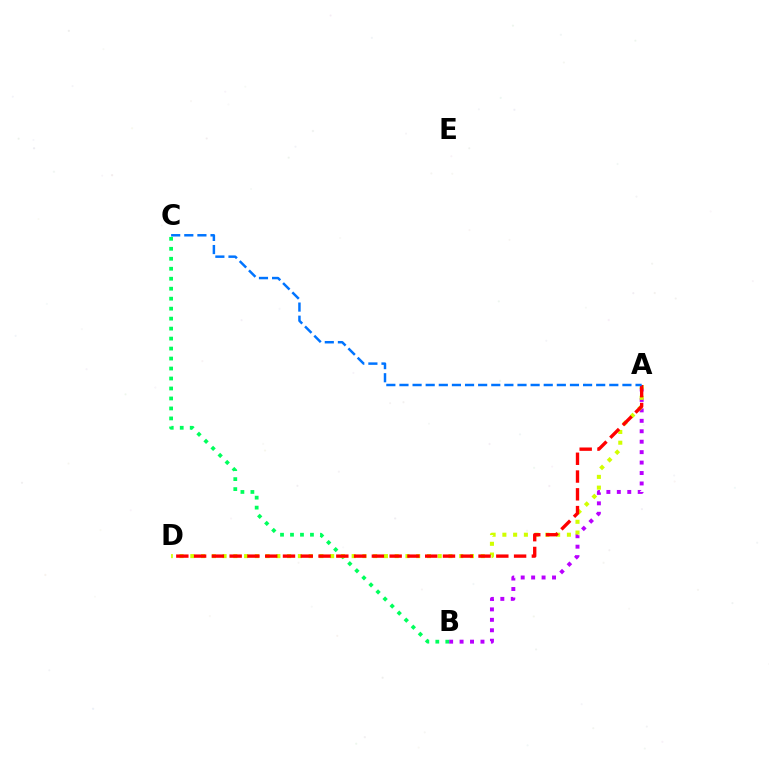{('A', 'B'): [{'color': '#b900ff', 'line_style': 'dotted', 'thickness': 2.84}], ('B', 'C'): [{'color': '#00ff5c', 'line_style': 'dotted', 'thickness': 2.71}], ('A', 'D'): [{'color': '#d1ff00', 'line_style': 'dotted', 'thickness': 2.92}, {'color': '#ff0000', 'line_style': 'dashed', 'thickness': 2.42}], ('A', 'C'): [{'color': '#0074ff', 'line_style': 'dashed', 'thickness': 1.78}]}